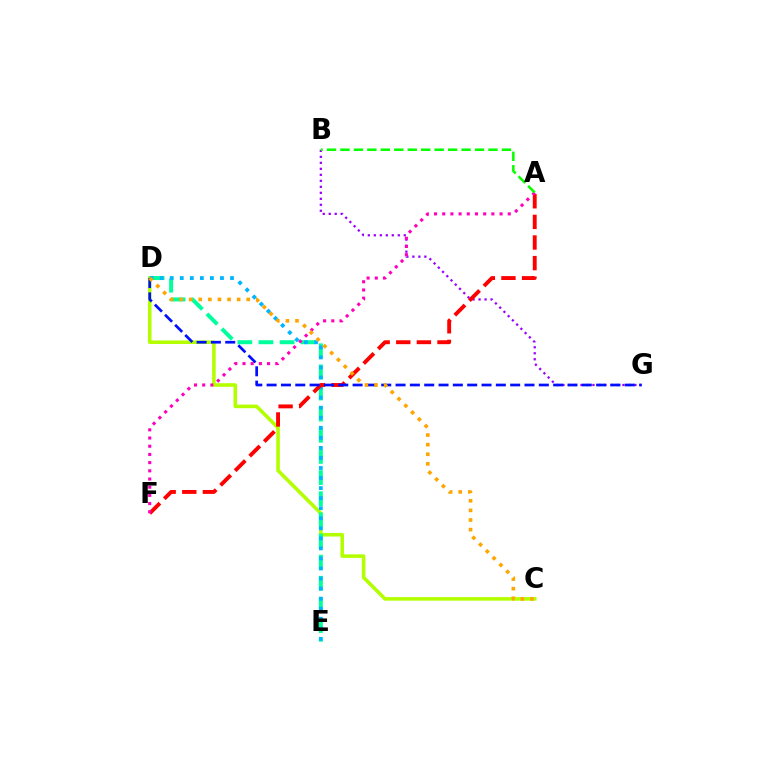{('C', 'D'): [{'color': '#b3ff00', 'line_style': 'solid', 'thickness': 2.58}, {'color': '#ffa500', 'line_style': 'dotted', 'thickness': 2.61}], ('D', 'E'): [{'color': '#00ff9d', 'line_style': 'dashed', 'thickness': 2.87}, {'color': '#00b5ff', 'line_style': 'dotted', 'thickness': 2.73}], ('B', 'G'): [{'color': '#9b00ff', 'line_style': 'dotted', 'thickness': 1.63}], ('A', 'F'): [{'color': '#ff0000', 'line_style': 'dashed', 'thickness': 2.8}, {'color': '#ff00bd', 'line_style': 'dotted', 'thickness': 2.23}], ('D', 'G'): [{'color': '#0010ff', 'line_style': 'dashed', 'thickness': 1.95}], ('A', 'B'): [{'color': '#08ff00', 'line_style': 'dashed', 'thickness': 1.83}]}